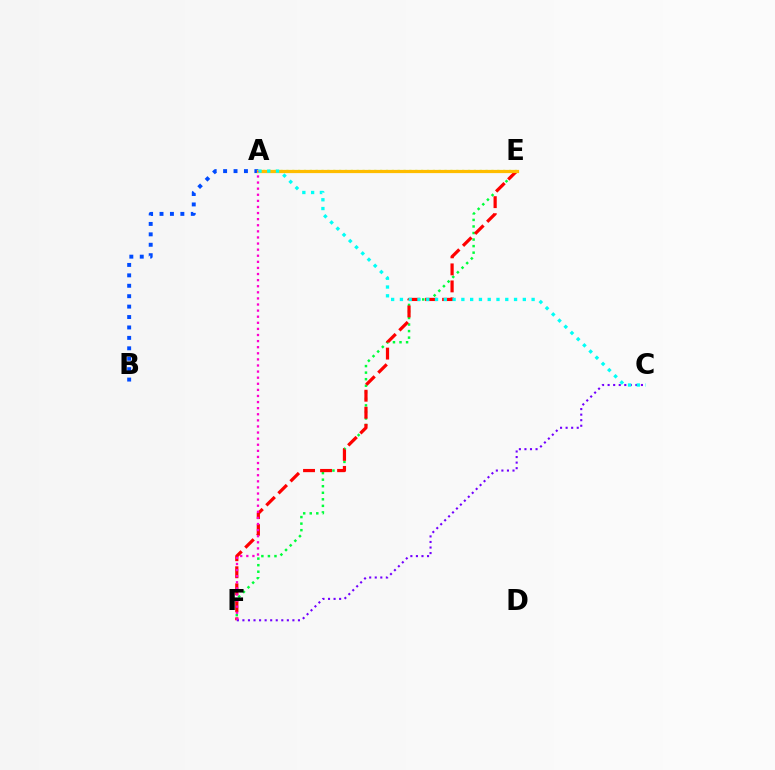{('E', 'F'): [{'color': '#00ff39', 'line_style': 'dotted', 'thickness': 1.78}, {'color': '#ff0000', 'line_style': 'dashed', 'thickness': 2.31}], ('A', 'E'): [{'color': '#84ff00', 'line_style': 'dotted', 'thickness': 1.59}, {'color': '#ffbd00', 'line_style': 'solid', 'thickness': 2.32}], ('A', 'B'): [{'color': '#004bff', 'line_style': 'dotted', 'thickness': 2.83}], ('C', 'F'): [{'color': '#7200ff', 'line_style': 'dotted', 'thickness': 1.51}], ('A', 'C'): [{'color': '#00fff6', 'line_style': 'dotted', 'thickness': 2.39}], ('A', 'F'): [{'color': '#ff00cf', 'line_style': 'dotted', 'thickness': 1.66}]}